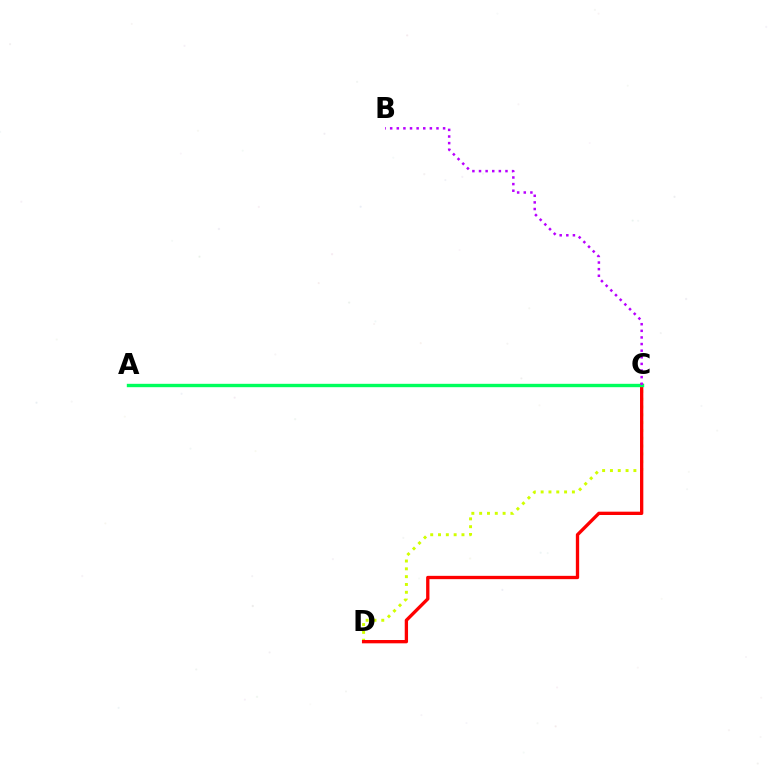{('C', 'D'): [{'color': '#d1ff00', 'line_style': 'dotted', 'thickness': 2.12}, {'color': '#ff0000', 'line_style': 'solid', 'thickness': 2.39}], ('A', 'C'): [{'color': '#0074ff', 'line_style': 'dotted', 'thickness': 2.05}, {'color': '#00ff5c', 'line_style': 'solid', 'thickness': 2.43}], ('B', 'C'): [{'color': '#b900ff', 'line_style': 'dotted', 'thickness': 1.8}]}